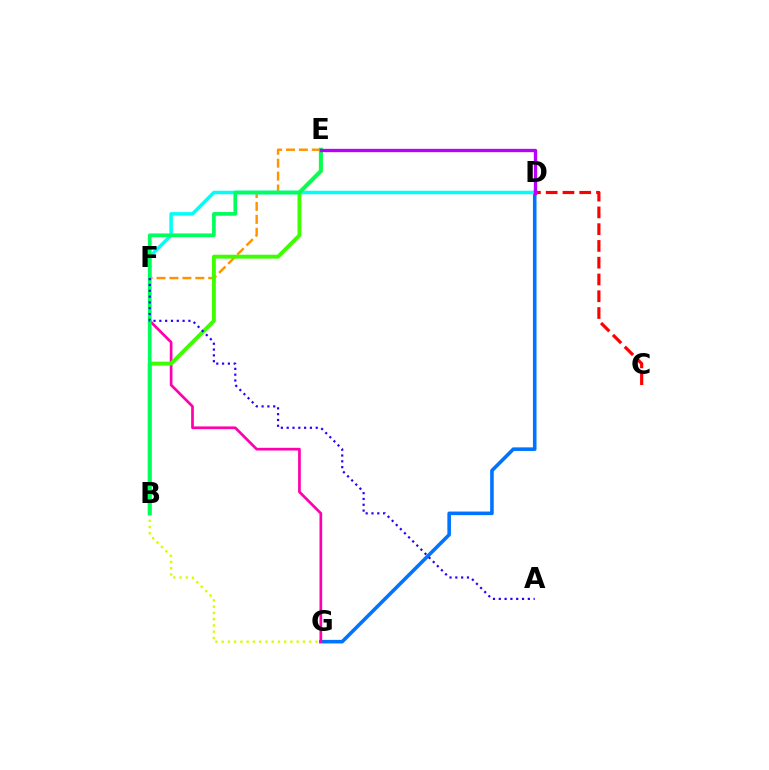{('C', 'D'): [{'color': '#ff0000', 'line_style': 'dashed', 'thickness': 2.28}], ('D', 'G'): [{'color': '#0074ff', 'line_style': 'solid', 'thickness': 2.58}], ('E', 'F'): [{'color': '#ff9400', 'line_style': 'dashed', 'thickness': 1.76}], ('F', 'G'): [{'color': '#ff00ac', 'line_style': 'solid', 'thickness': 1.95}], ('D', 'F'): [{'color': '#00fff6', 'line_style': 'solid', 'thickness': 2.53}], ('B', 'E'): [{'color': '#3dff00', 'line_style': 'solid', 'thickness': 2.81}, {'color': '#00ff5c', 'line_style': 'solid', 'thickness': 2.66}], ('B', 'G'): [{'color': '#d1ff00', 'line_style': 'dotted', 'thickness': 1.7}], ('D', 'E'): [{'color': '#b900ff', 'line_style': 'solid', 'thickness': 2.4}], ('A', 'F'): [{'color': '#2500ff', 'line_style': 'dotted', 'thickness': 1.58}]}